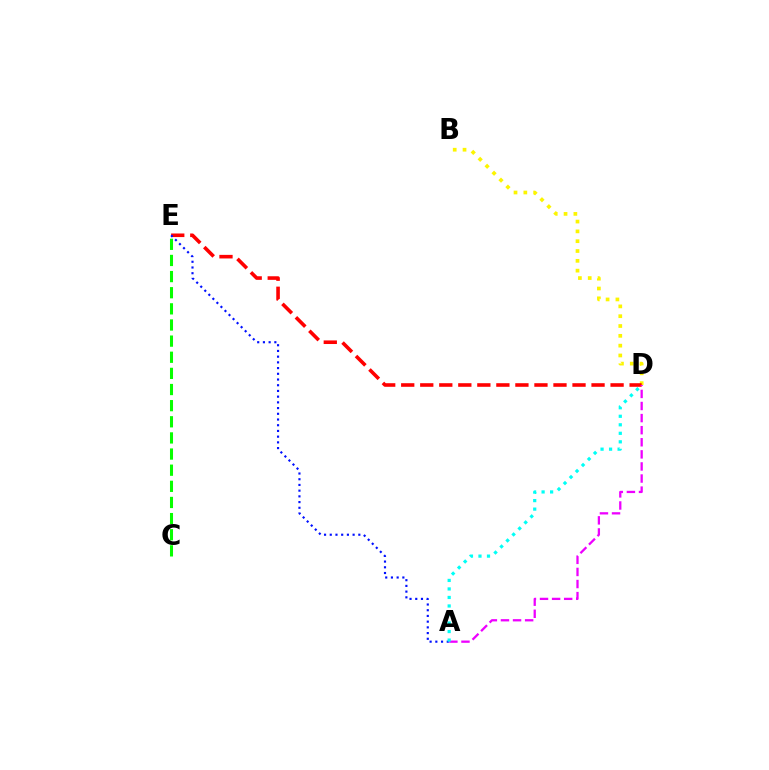{('C', 'E'): [{'color': '#08ff00', 'line_style': 'dashed', 'thickness': 2.19}], ('B', 'D'): [{'color': '#fcf500', 'line_style': 'dotted', 'thickness': 2.67}], ('D', 'E'): [{'color': '#ff0000', 'line_style': 'dashed', 'thickness': 2.59}], ('A', 'E'): [{'color': '#0010ff', 'line_style': 'dotted', 'thickness': 1.55}], ('A', 'D'): [{'color': '#ee00ff', 'line_style': 'dashed', 'thickness': 1.64}, {'color': '#00fff6', 'line_style': 'dotted', 'thickness': 2.31}]}